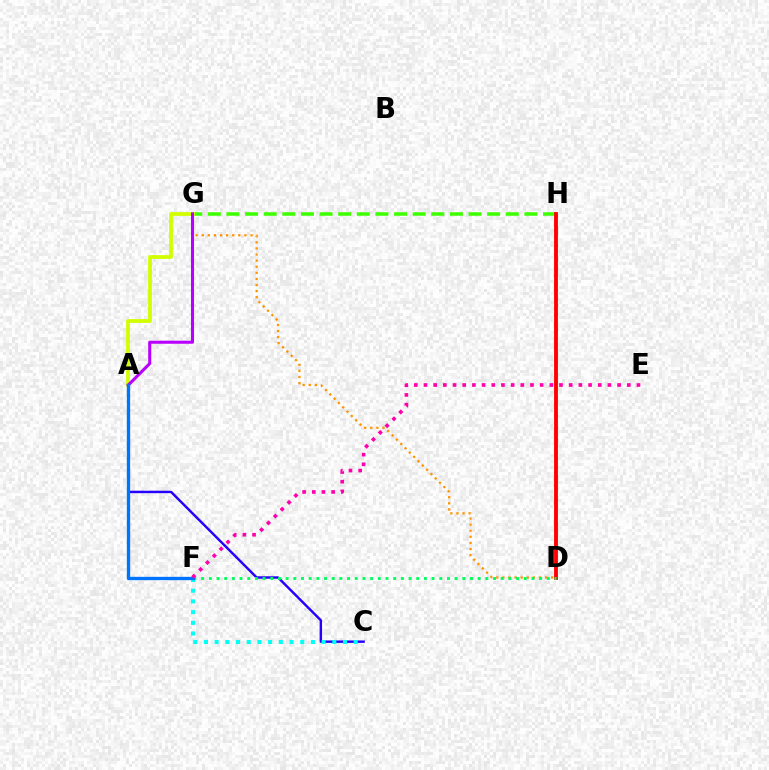{('G', 'H'): [{'color': '#3dff00', 'line_style': 'dashed', 'thickness': 2.53}], ('D', 'H'): [{'color': '#ff0000', 'line_style': 'solid', 'thickness': 2.77}], ('A', 'C'): [{'color': '#2500ff', 'line_style': 'solid', 'thickness': 1.75}], ('D', 'G'): [{'color': '#ff9400', 'line_style': 'dotted', 'thickness': 1.66}], ('C', 'F'): [{'color': '#00fff6', 'line_style': 'dotted', 'thickness': 2.91}], ('D', 'F'): [{'color': '#00ff5c', 'line_style': 'dotted', 'thickness': 2.09}], ('A', 'G'): [{'color': '#d1ff00', 'line_style': 'solid', 'thickness': 2.73}, {'color': '#b900ff', 'line_style': 'solid', 'thickness': 2.2}], ('A', 'F'): [{'color': '#0074ff', 'line_style': 'solid', 'thickness': 2.39}], ('E', 'F'): [{'color': '#ff00ac', 'line_style': 'dotted', 'thickness': 2.63}]}